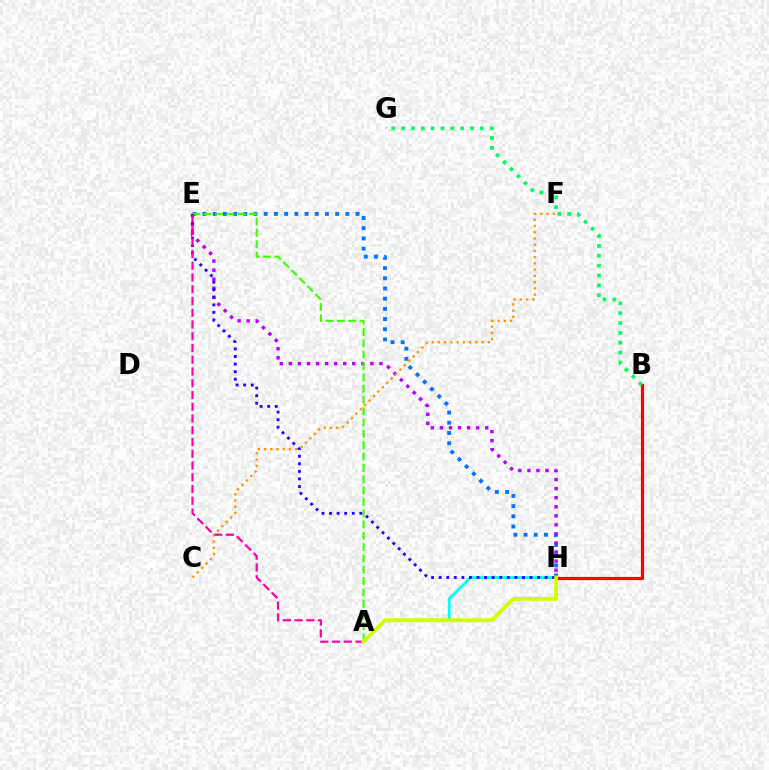{('E', 'H'): [{'color': '#0074ff', 'line_style': 'dotted', 'thickness': 2.77}, {'color': '#b900ff', 'line_style': 'dotted', 'thickness': 2.46}, {'color': '#2500ff', 'line_style': 'dotted', 'thickness': 2.06}], ('A', 'H'): [{'color': '#00fff6', 'line_style': 'solid', 'thickness': 2.03}, {'color': '#d1ff00', 'line_style': 'solid', 'thickness': 2.75}], ('B', 'H'): [{'color': '#ff0000', 'line_style': 'solid', 'thickness': 2.3}], ('A', 'E'): [{'color': '#3dff00', 'line_style': 'dashed', 'thickness': 1.54}, {'color': '#ff00ac', 'line_style': 'dashed', 'thickness': 1.6}], ('C', 'F'): [{'color': '#ff9400', 'line_style': 'dotted', 'thickness': 1.69}], ('B', 'G'): [{'color': '#00ff5c', 'line_style': 'dotted', 'thickness': 2.68}]}